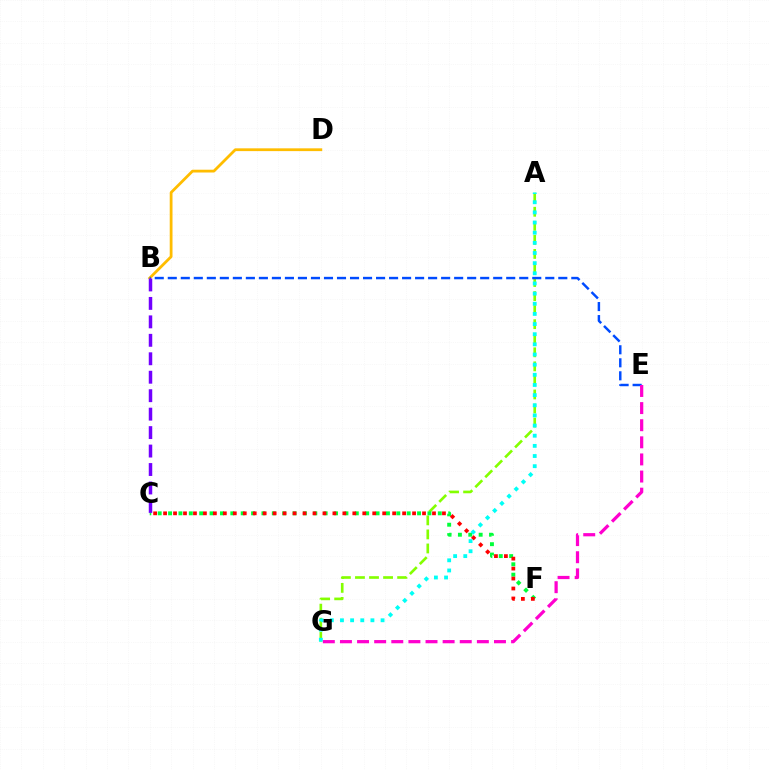{('B', 'D'): [{'color': '#ffbd00', 'line_style': 'solid', 'thickness': 2.0}], ('A', 'G'): [{'color': '#84ff00', 'line_style': 'dashed', 'thickness': 1.91}, {'color': '#00fff6', 'line_style': 'dotted', 'thickness': 2.76}], ('C', 'F'): [{'color': '#00ff39', 'line_style': 'dotted', 'thickness': 2.82}, {'color': '#ff0000', 'line_style': 'dotted', 'thickness': 2.71}], ('B', 'E'): [{'color': '#004bff', 'line_style': 'dashed', 'thickness': 1.77}], ('E', 'G'): [{'color': '#ff00cf', 'line_style': 'dashed', 'thickness': 2.32}], ('B', 'C'): [{'color': '#7200ff', 'line_style': 'dashed', 'thickness': 2.51}]}